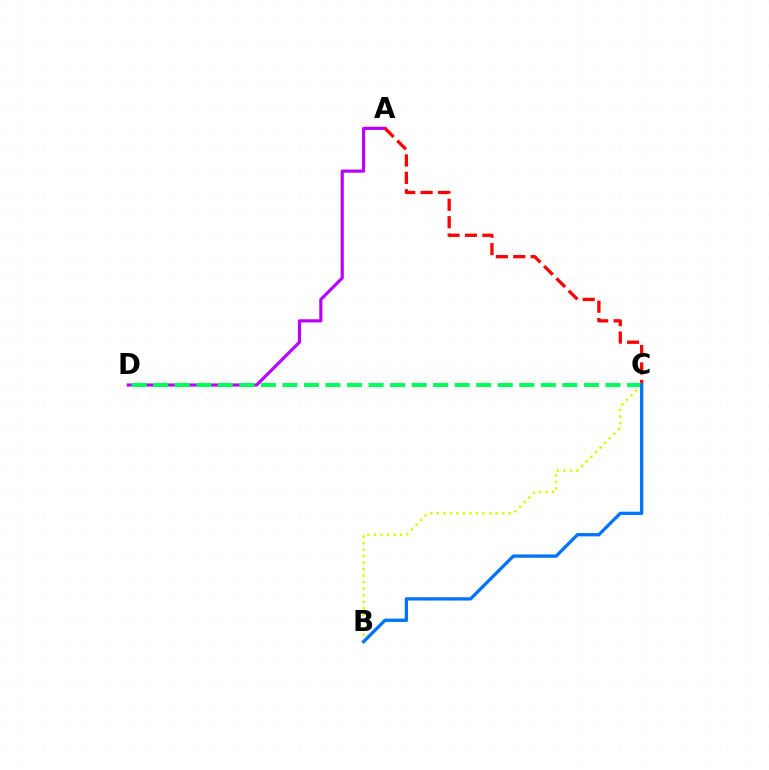{('A', 'D'): [{'color': '#b900ff', 'line_style': 'solid', 'thickness': 2.27}], ('A', 'C'): [{'color': '#ff0000', 'line_style': 'dashed', 'thickness': 2.37}], ('B', 'C'): [{'color': '#d1ff00', 'line_style': 'dotted', 'thickness': 1.77}, {'color': '#0074ff', 'line_style': 'solid', 'thickness': 2.38}], ('C', 'D'): [{'color': '#00ff5c', 'line_style': 'dashed', 'thickness': 2.93}]}